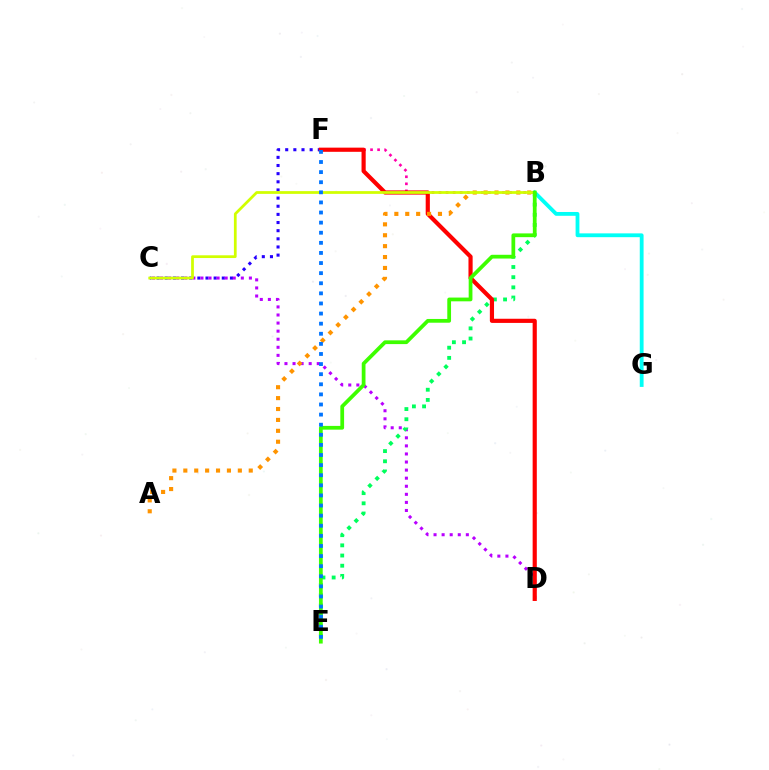{('C', 'F'): [{'color': '#2500ff', 'line_style': 'dotted', 'thickness': 2.21}], ('C', 'D'): [{'color': '#b900ff', 'line_style': 'dotted', 'thickness': 2.19}], ('B', 'G'): [{'color': '#00fff6', 'line_style': 'solid', 'thickness': 2.75}], ('B', 'F'): [{'color': '#ff00ac', 'line_style': 'dotted', 'thickness': 1.92}], ('B', 'E'): [{'color': '#00ff5c', 'line_style': 'dotted', 'thickness': 2.77}, {'color': '#3dff00', 'line_style': 'solid', 'thickness': 2.7}], ('D', 'F'): [{'color': '#ff0000', 'line_style': 'solid', 'thickness': 3.0}], ('A', 'B'): [{'color': '#ff9400', 'line_style': 'dotted', 'thickness': 2.96}], ('B', 'C'): [{'color': '#d1ff00', 'line_style': 'solid', 'thickness': 1.98}], ('E', 'F'): [{'color': '#0074ff', 'line_style': 'dotted', 'thickness': 2.75}]}